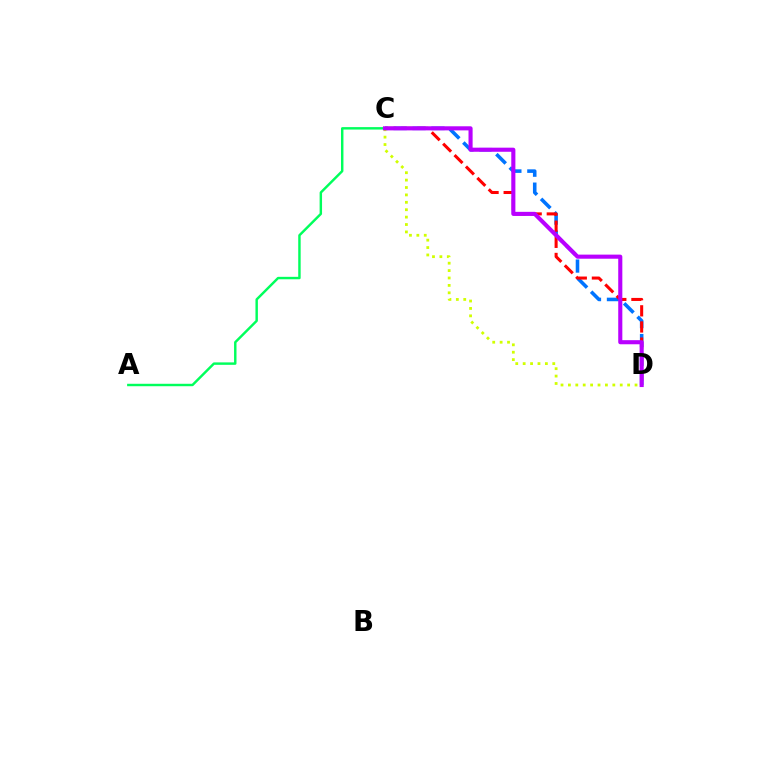{('C', 'D'): [{'color': '#0074ff', 'line_style': 'dashed', 'thickness': 2.57}, {'color': '#ff0000', 'line_style': 'dashed', 'thickness': 2.19}, {'color': '#d1ff00', 'line_style': 'dotted', 'thickness': 2.01}, {'color': '#b900ff', 'line_style': 'solid', 'thickness': 2.95}], ('A', 'C'): [{'color': '#00ff5c', 'line_style': 'solid', 'thickness': 1.75}]}